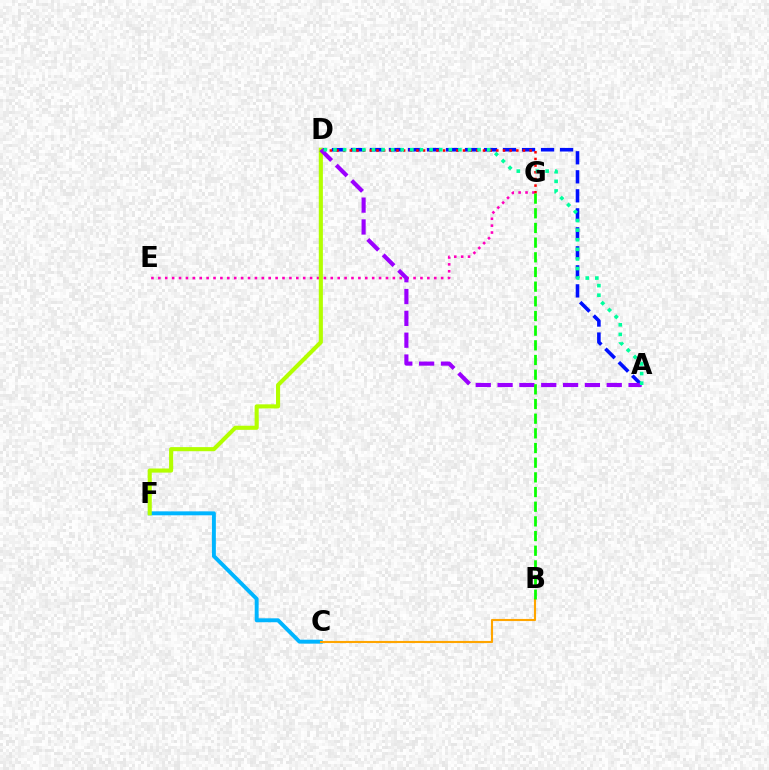{('A', 'D'): [{'color': '#0010ff', 'line_style': 'dashed', 'thickness': 2.58}, {'color': '#9b00ff', 'line_style': 'dashed', 'thickness': 2.97}, {'color': '#00ff9d', 'line_style': 'dotted', 'thickness': 2.61}], ('C', 'F'): [{'color': '#00b5ff', 'line_style': 'solid', 'thickness': 2.82}], ('E', 'G'): [{'color': '#ff00bd', 'line_style': 'dotted', 'thickness': 1.87}], ('D', 'F'): [{'color': '#b3ff00', 'line_style': 'solid', 'thickness': 2.95}], ('B', 'C'): [{'color': '#ffa500', 'line_style': 'solid', 'thickness': 1.53}], ('D', 'G'): [{'color': '#ff0000', 'line_style': 'dotted', 'thickness': 1.81}], ('B', 'G'): [{'color': '#08ff00', 'line_style': 'dashed', 'thickness': 1.99}]}